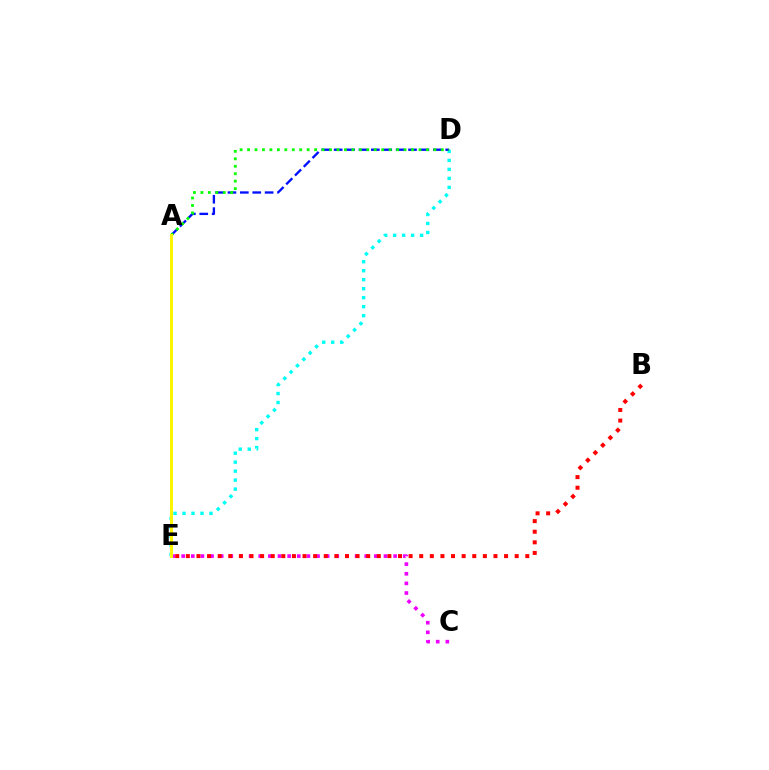{('D', 'E'): [{'color': '#00fff6', 'line_style': 'dotted', 'thickness': 2.44}], ('A', 'D'): [{'color': '#0010ff', 'line_style': 'dashed', 'thickness': 1.68}, {'color': '#08ff00', 'line_style': 'dotted', 'thickness': 2.02}], ('C', 'E'): [{'color': '#ee00ff', 'line_style': 'dotted', 'thickness': 2.62}], ('B', 'E'): [{'color': '#ff0000', 'line_style': 'dotted', 'thickness': 2.88}], ('A', 'E'): [{'color': '#fcf500', 'line_style': 'solid', 'thickness': 2.16}]}